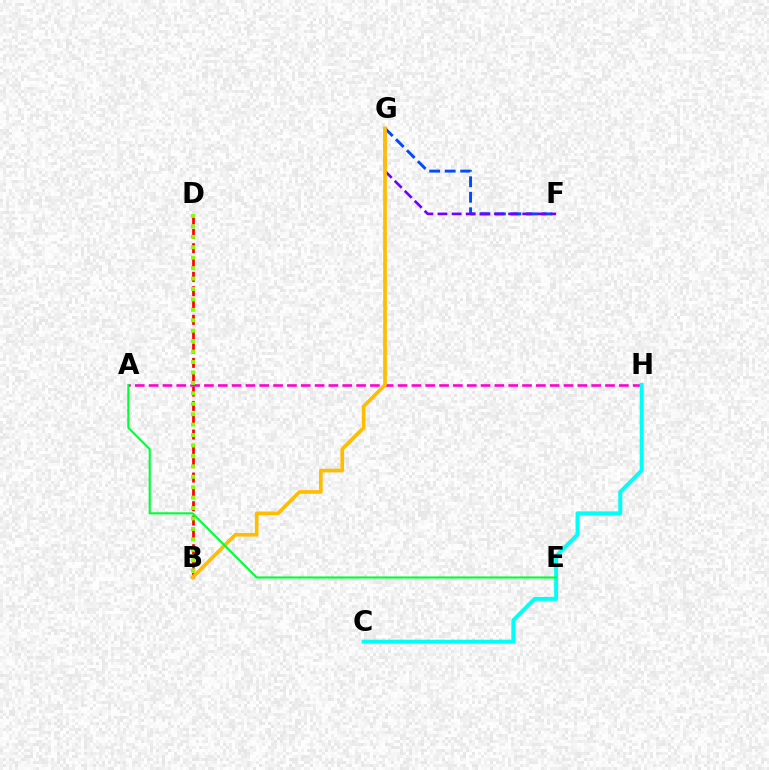{('B', 'D'): [{'color': '#ff0000', 'line_style': 'dashed', 'thickness': 1.95}, {'color': '#84ff00', 'line_style': 'dotted', 'thickness': 2.83}], ('A', 'H'): [{'color': '#ff00cf', 'line_style': 'dashed', 'thickness': 1.88}], ('C', 'H'): [{'color': '#00fff6', 'line_style': 'solid', 'thickness': 2.84}], ('F', 'G'): [{'color': '#004bff', 'line_style': 'dashed', 'thickness': 2.11}, {'color': '#7200ff', 'line_style': 'dashed', 'thickness': 1.92}], ('B', 'G'): [{'color': '#ffbd00', 'line_style': 'solid', 'thickness': 2.64}], ('A', 'E'): [{'color': '#00ff39', 'line_style': 'solid', 'thickness': 1.53}]}